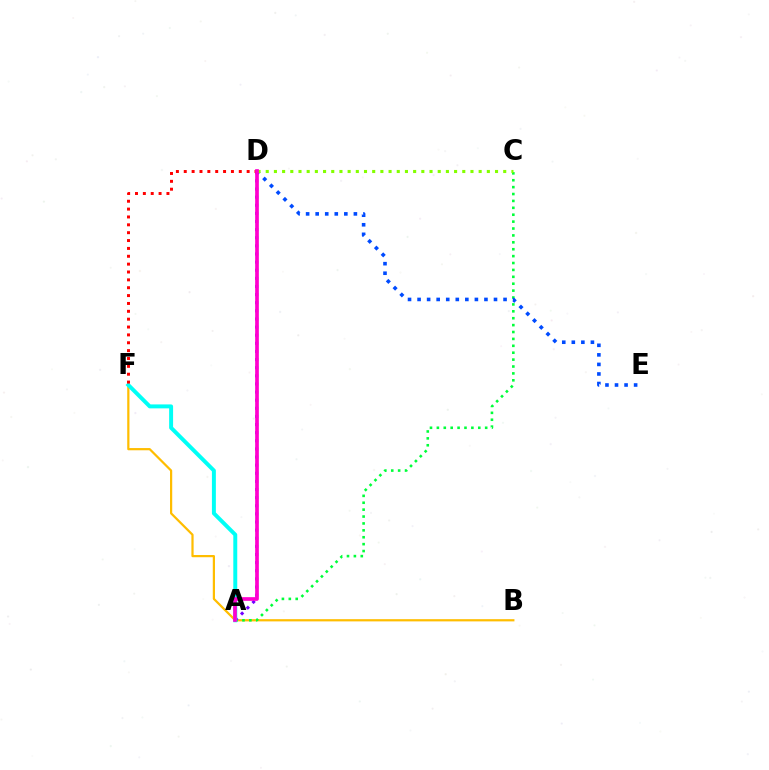{('B', 'F'): [{'color': '#ffbd00', 'line_style': 'solid', 'thickness': 1.6}], ('A', 'C'): [{'color': '#00ff39', 'line_style': 'dotted', 'thickness': 1.87}], ('A', 'D'): [{'color': '#7200ff', 'line_style': 'dotted', 'thickness': 2.21}, {'color': '#ff00cf', 'line_style': 'solid', 'thickness': 2.66}], ('D', 'E'): [{'color': '#004bff', 'line_style': 'dotted', 'thickness': 2.6}], ('C', 'D'): [{'color': '#84ff00', 'line_style': 'dotted', 'thickness': 2.23}], ('A', 'F'): [{'color': '#00fff6', 'line_style': 'solid', 'thickness': 2.84}], ('D', 'F'): [{'color': '#ff0000', 'line_style': 'dotted', 'thickness': 2.14}]}